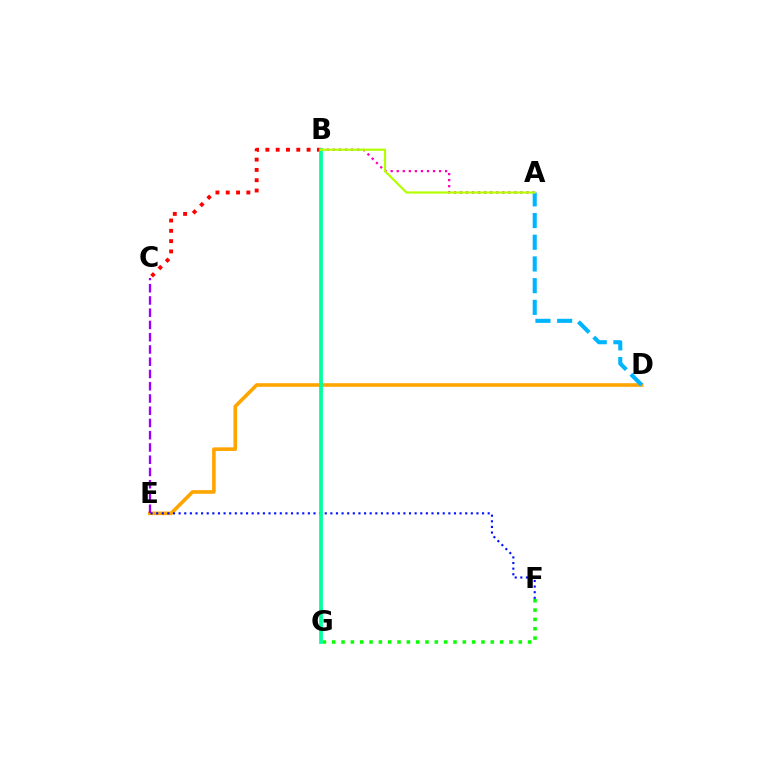{('A', 'B'): [{'color': '#ff00bd', 'line_style': 'dotted', 'thickness': 1.64}, {'color': '#b3ff00', 'line_style': 'solid', 'thickness': 1.58}], ('F', 'G'): [{'color': '#08ff00', 'line_style': 'dotted', 'thickness': 2.53}], ('D', 'E'): [{'color': '#ffa500', 'line_style': 'solid', 'thickness': 2.6}], ('B', 'C'): [{'color': '#ff0000', 'line_style': 'dotted', 'thickness': 2.8}], ('E', 'F'): [{'color': '#0010ff', 'line_style': 'dotted', 'thickness': 1.53}], ('C', 'E'): [{'color': '#9b00ff', 'line_style': 'dashed', 'thickness': 1.66}], ('A', 'D'): [{'color': '#00b5ff', 'line_style': 'dashed', 'thickness': 2.95}], ('B', 'G'): [{'color': '#00ff9d', 'line_style': 'solid', 'thickness': 2.69}]}